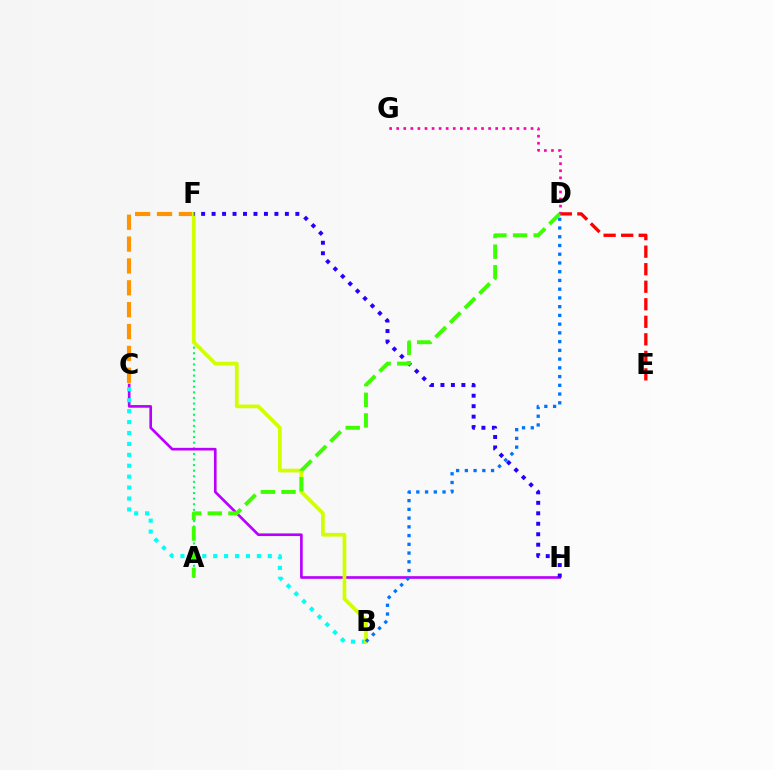{('C', 'F'): [{'color': '#ff9400', 'line_style': 'dashed', 'thickness': 2.97}], ('A', 'F'): [{'color': '#00ff5c', 'line_style': 'dotted', 'thickness': 1.52}], ('D', 'E'): [{'color': '#ff0000', 'line_style': 'dashed', 'thickness': 2.38}], ('C', 'H'): [{'color': '#b900ff', 'line_style': 'solid', 'thickness': 1.91}], ('B', 'C'): [{'color': '#00fff6', 'line_style': 'dotted', 'thickness': 2.97}], ('B', 'F'): [{'color': '#d1ff00', 'line_style': 'solid', 'thickness': 2.68}], ('D', 'G'): [{'color': '#ff00ac', 'line_style': 'dotted', 'thickness': 1.92}], ('F', 'H'): [{'color': '#2500ff', 'line_style': 'dotted', 'thickness': 2.84}], ('B', 'D'): [{'color': '#0074ff', 'line_style': 'dotted', 'thickness': 2.37}], ('A', 'D'): [{'color': '#3dff00', 'line_style': 'dashed', 'thickness': 2.8}]}